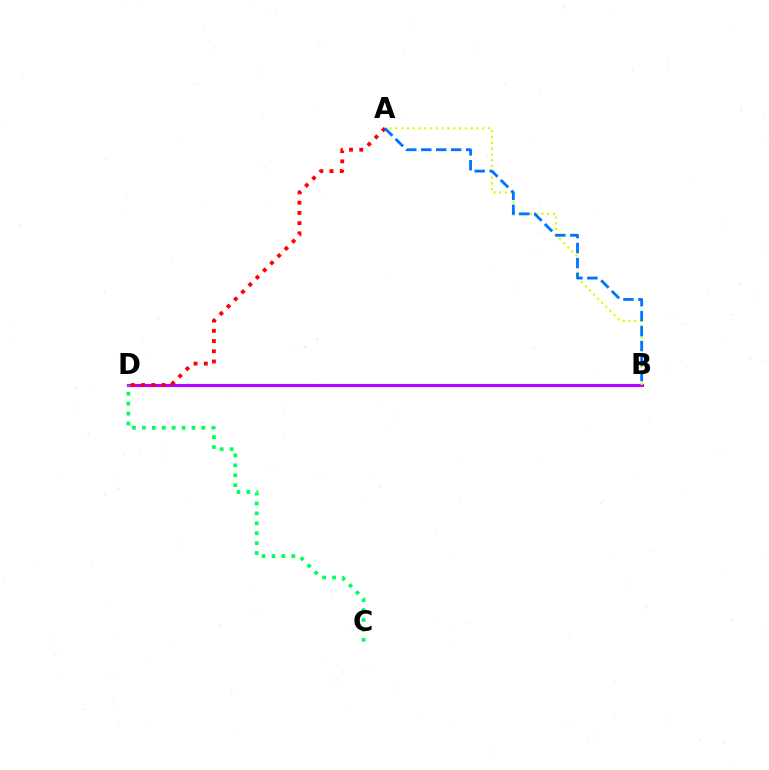{('B', 'D'): [{'color': '#b900ff', 'line_style': 'solid', 'thickness': 2.22}], ('A', 'B'): [{'color': '#d1ff00', 'line_style': 'dotted', 'thickness': 1.57}, {'color': '#0074ff', 'line_style': 'dashed', 'thickness': 2.03}], ('A', 'D'): [{'color': '#ff0000', 'line_style': 'dotted', 'thickness': 2.78}], ('C', 'D'): [{'color': '#00ff5c', 'line_style': 'dotted', 'thickness': 2.69}]}